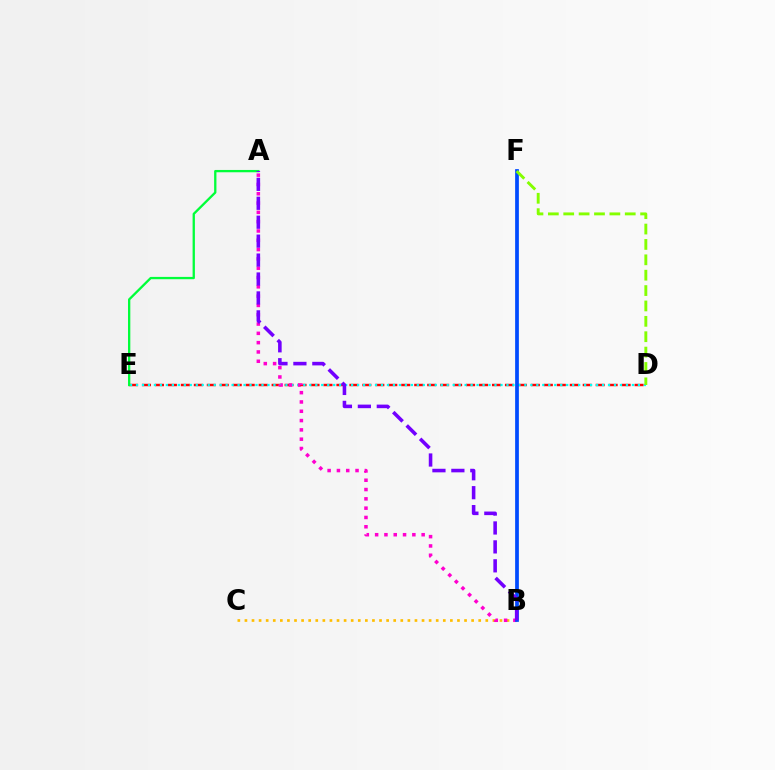{('D', 'E'): [{'color': '#ff0000', 'line_style': 'dashed', 'thickness': 1.76}, {'color': '#00fff6', 'line_style': 'dotted', 'thickness': 1.62}], ('B', 'C'): [{'color': '#ffbd00', 'line_style': 'dotted', 'thickness': 1.92}], ('A', 'B'): [{'color': '#ff00cf', 'line_style': 'dotted', 'thickness': 2.53}, {'color': '#7200ff', 'line_style': 'dashed', 'thickness': 2.57}], ('B', 'F'): [{'color': '#004bff', 'line_style': 'solid', 'thickness': 2.69}], ('A', 'E'): [{'color': '#00ff39', 'line_style': 'solid', 'thickness': 1.66}], ('D', 'F'): [{'color': '#84ff00', 'line_style': 'dashed', 'thickness': 2.09}]}